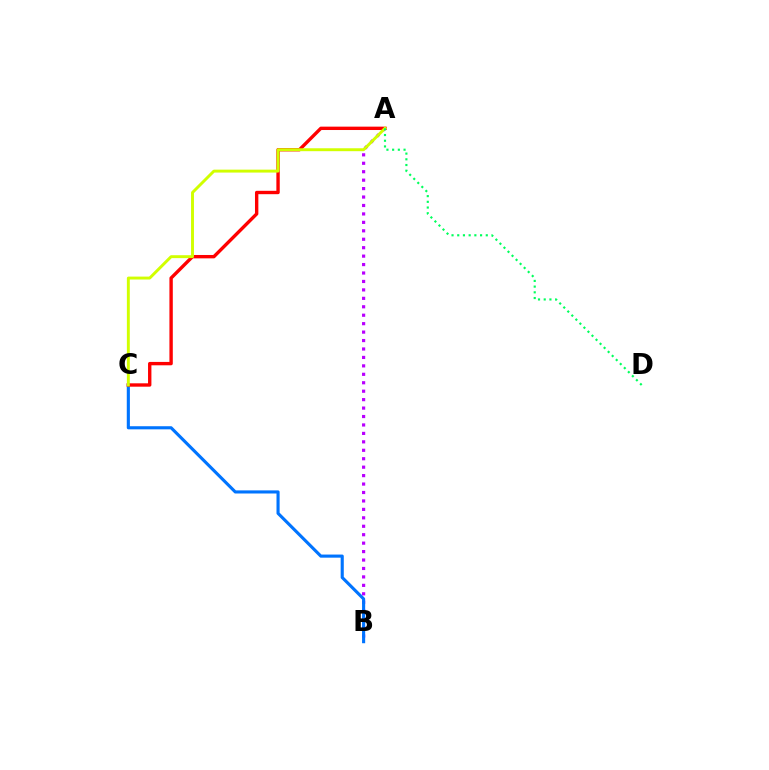{('A', 'B'): [{'color': '#b900ff', 'line_style': 'dotted', 'thickness': 2.29}], ('B', 'C'): [{'color': '#0074ff', 'line_style': 'solid', 'thickness': 2.24}], ('A', 'C'): [{'color': '#ff0000', 'line_style': 'solid', 'thickness': 2.43}, {'color': '#d1ff00', 'line_style': 'solid', 'thickness': 2.1}], ('A', 'D'): [{'color': '#00ff5c', 'line_style': 'dotted', 'thickness': 1.55}]}